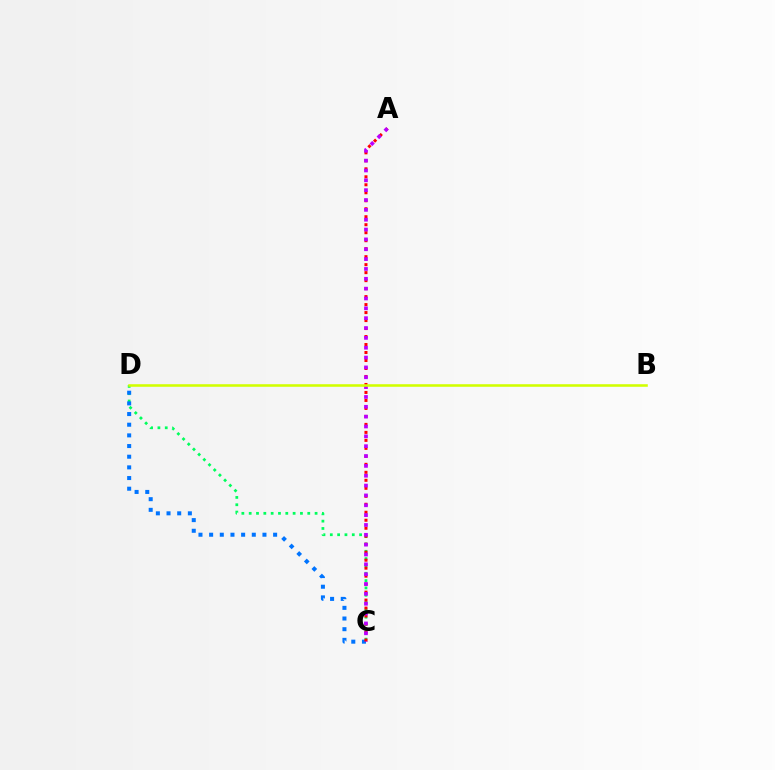{('C', 'D'): [{'color': '#00ff5c', 'line_style': 'dotted', 'thickness': 1.99}, {'color': '#0074ff', 'line_style': 'dotted', 'thickness': 2.9}], ('A', 'C'): [{'color': '#ff0000', 'line_style': 'dotted', 'thickness': 2.17}, {'color': '#b900ff', 'line_style': 'dotted', 'thickness': 2.68}], ('B', 'D'): [{'color': '#d1ff00', 'line_style': 'solid', 'thickness': 1.85}]}